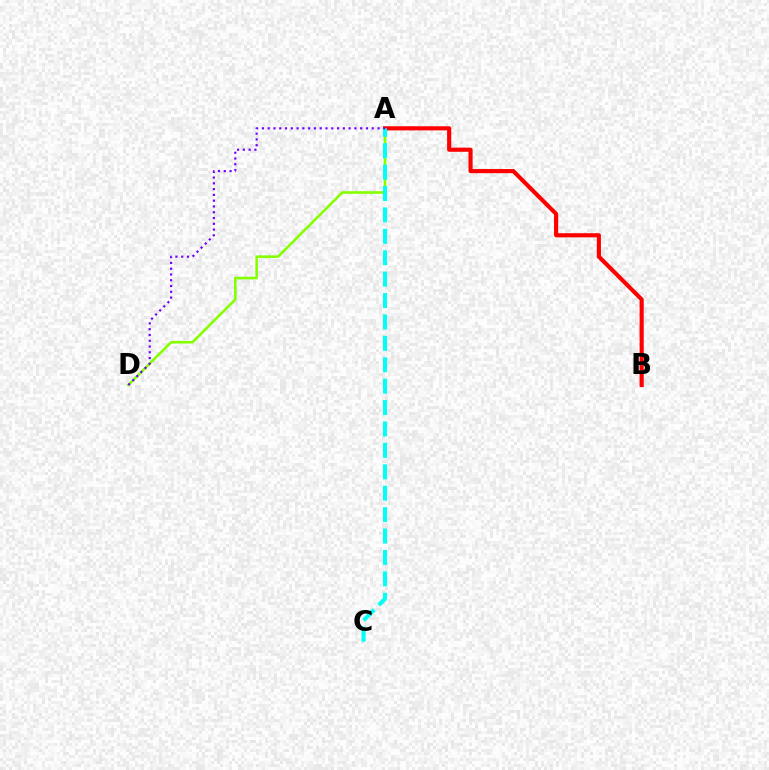{('A', 'D'): [{'color': '#84ff00', 'line_style': 'solid', 'thickness': 1.87}, {'color': '#7200ff', 'line_style': 'dotted', 'thickness': 1.57}], ('A', 'B'): [{'color': '#ff0000', 'line_style': 'solid', 'thickness': 2.98}], ('A', 'C'): [{'color': '#00fff6', 'line_style': 'dashed', 'thickness': 2.91}]}